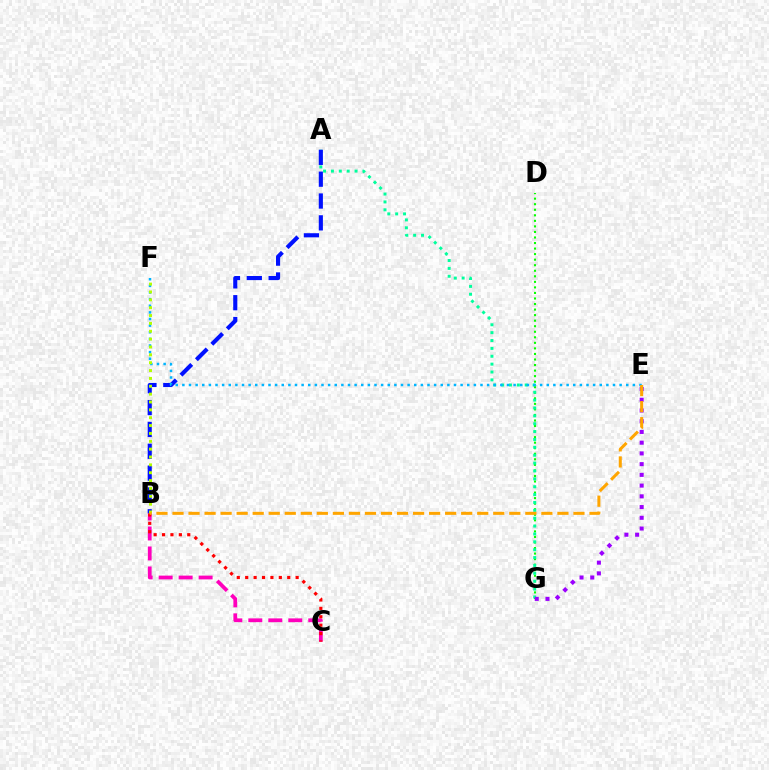{('B', 'C'): [{'color': '#ff00bd', 'line_style': 'dashed', 'thickness': 2.71}, {'color': '#ff0000', 'line_style': 'dotted', 'thickness': 2.28}], ('D', 'G'): [{'color': '#08ff00', 'line_style': 'dotted', 'thickness': 1.51}], ('A', 'G'): [{'color': '#00ff9d', 'line_style': 'dotted', 'thickness': 2.14}], ('A', 'B'): [{'color': '#0010ff', 'line_style': 'dashed', 'thickness': 2.97}], ('E', 'F'): [{'color': '#00b5ff', 'line_style': 'dotted', 'thickness': 1.8}], ('B', 'F'): [{'color': '#b3ff00', 'line_style': 'dotted', 'thickness': 2.14}], ('E', 'G'): [{'color': '#9b00ff', 'line_style': 'dotted', 'thickness': 2.92}], ('B', 'E'): [{'color': '#ffa500', 'line_style': 'dashed', 'thickness': 2.18}]}